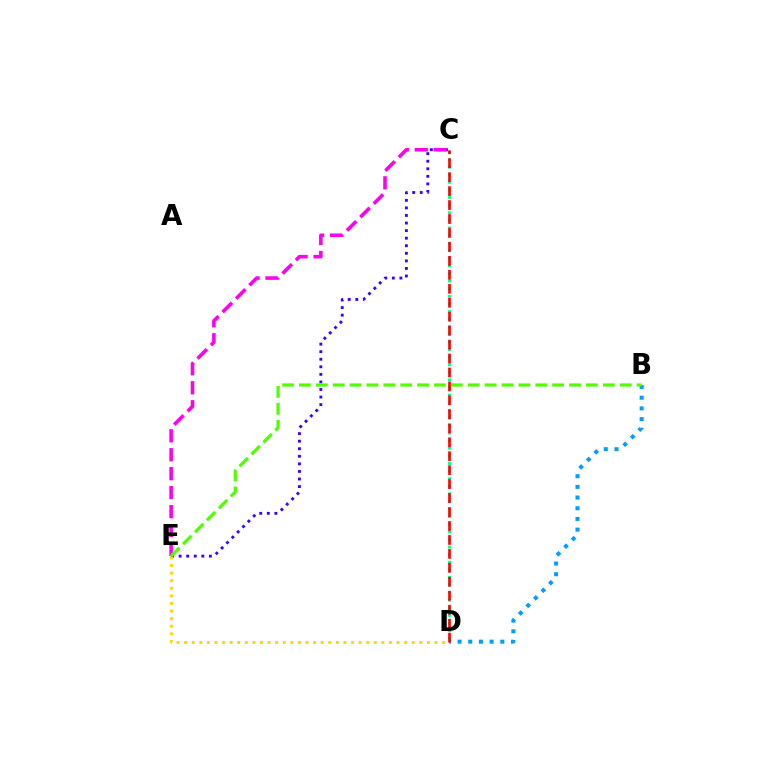{('C', 'E'): [{'color': '#3700ff', 'line_style': 'dotted', 'thickness': 2.06}, {'color': '#ff00ed', 'line_style': 'dashed', 'thickness': 2.57}], ('C', 'D'): [{'color': '#00ff86', 'line_style': 'dotted', 'thickness': 2.06}, {'color': '#ff0000', 'line_style': 'dashed', 'thickness': 1.9}], ('D', 'E'): [{'color': '#ffd500', 'line_style': 'dotted', 'thickness': 2.06}], ('B', 'D'): [{'color': '#009eff', 'line_style': 'dotted', 'thickness': 2.9}], ('B', 'E'): [{'color': '#4fff00', 'line_style': 'dashed', 'thickness': 2.29}]}